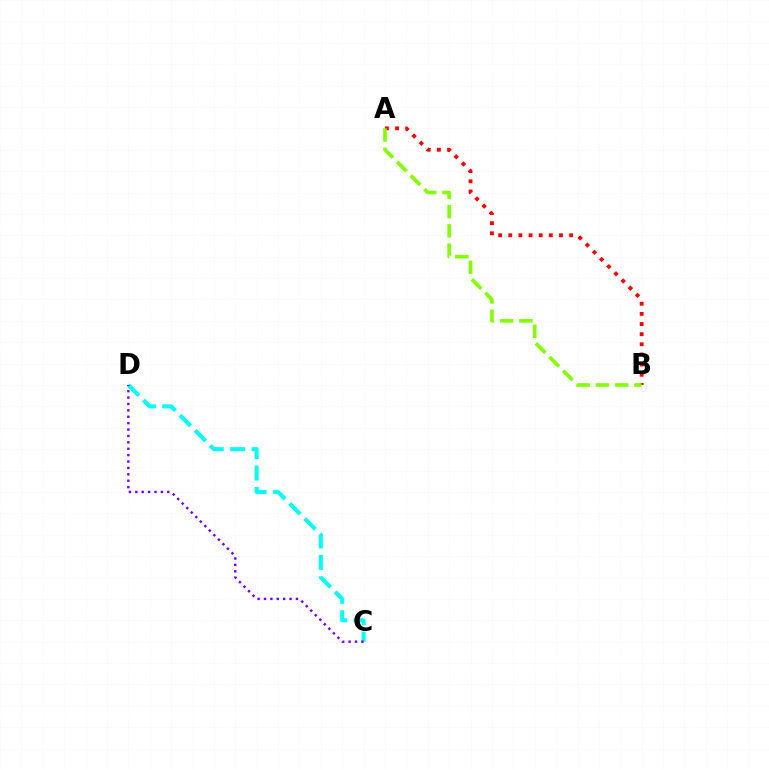{('A', 'B'): [{'color': '#ff0000', 'line_style': 'dotted', 'thickness': 2.76}, {'color': '#84ff00', 'line_style': 'dashed', 'thickness': 2.62}], ('C', 'D'): [{'color': '#00fff6', 'line_style': 'dashed', 'thickness': 2.91}, {'color': '#7200ff', 'line_style': 'dotted', 'thickness': 1.74}]}